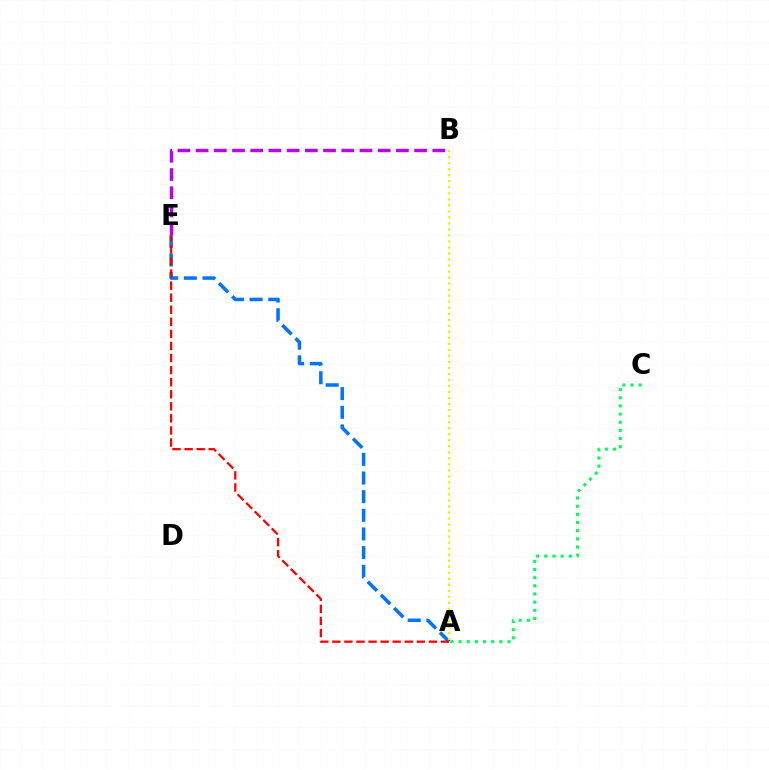{('A', 'C'): [{'color': '#00ff5c', 'line_style': 'dotted', 'thickness': 2.22}], ('B', 'E'): [{'color': '#b900ff', 'line_style': 'dashed', 'thickness': 2.47}], ('A', 'E'): [{'color': '#0074ff', 'line_style': 'dashed', 'thickness': 2.53}, {'color': '#ff0000', 'line_style': 'dashed', 'thickness': 1.64}], ('A', 'B'): [{'color': '#d1ff00', 'line_style': 'dotted', 'thickness': 1.64}]}